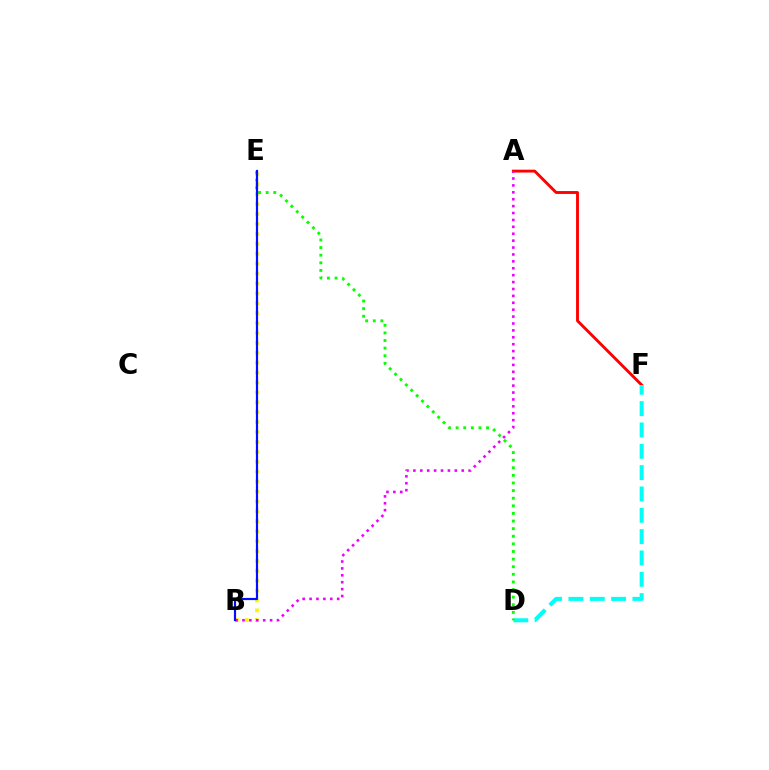{('B', 'E'): [{'color': '#fcf500', 'line_style': 'dotted', 'thickness': 2.69}, {'color': '#0010ff', 'line_style': 'solid', 'thickness': 1.57}], ('A', 'F'): [{'color': '#ff0000', 'line_style': 'solid', 'thickness': 2.06}], ('A', 'B'): [{'color': '#ee00ff', 'line_style': 'dotted', 'thickness': 1.88}], ('D', 'F'): [{'color': '#00fff6', 'line_style': 'dashed', 'thickness': 2.9}], ('D', 'E'): [{'color': '#08ff00', 'line_style': 'dotted', 'thickness': 2.07}]}